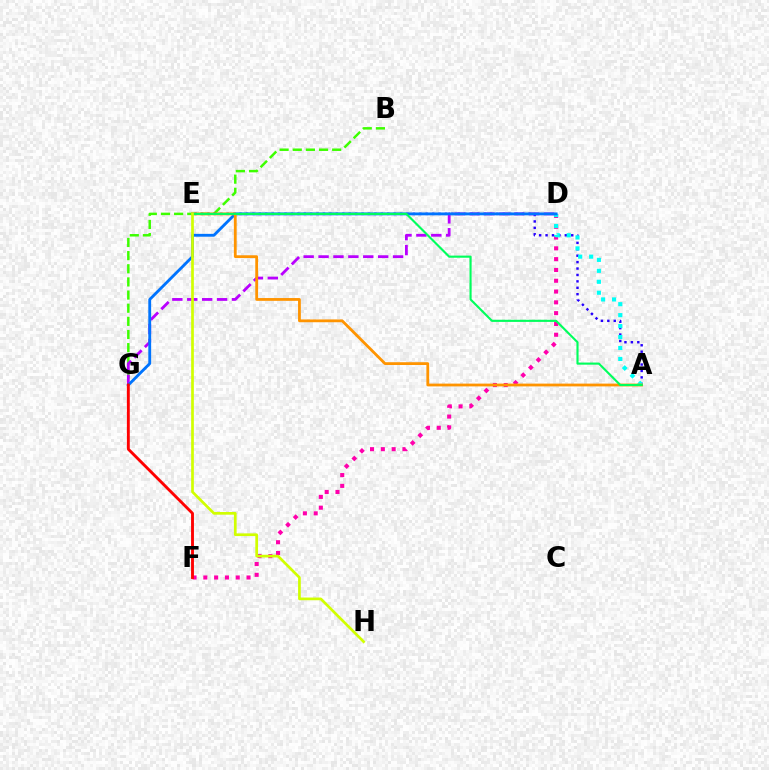{('B', 'G'): [{'color': '#3dff00', 'line_style': 'dashed', 'thickness': 1.79}], ('A', 'E'): [{'color': '#2500ff', 'line_style': 'dotted', 'thickness': 1.74}, {'color': '#ff9400', 'line_style': 'solid', 'thickness': 2.01}, {'color': '#00ff5c', 'line_style': 'solid', 'thickness': 1.53}], ('D', 'G'): [{'color': '#b900ff', 'line_style': 'dashed', 'thickness': 2.02}, {'color': '#0074ff', 'line_style': 'solid', 'thickness': 2.05}], ('D', 'F'): [{'color': '#ff00ac', 'line_style': 'dotted', 'thickness': 2.93}], ('A', 'D'): [{'color': '#00fff6', 'line_style': 'dotted', 'thickness': 2.98}], ('E', 'H'): [{'color': '#d1ff00', 'line_style': 'solid', 'thickness': 1.94}], ('F', 'G'): [{'color': '#ff0000', 'line_style': 'solid', 'thickness': 2.07}]}